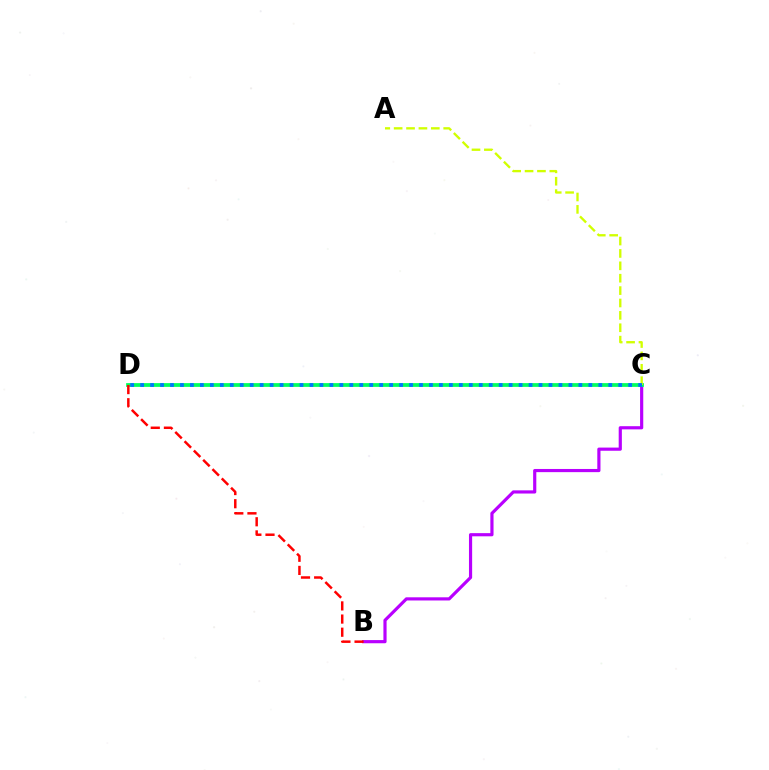{('B', 'C'): [{'color': '#b900ff', 'line_style': 'solid', 'thickness': 2.28}], ('C', 'D'): [{'color': '#00ff5c', 'line_style': 'solid', 'thickness': 2.7}, {'color': '#0074ff', 'line_style': 'dotted', 'thickness': 2.71}], ('A', 'C'): [{'color': '#d1ff00', 'line_style': 'dashed', 'thickness': 1.68}], ('B', 'D'): [{'color': '#ff0000', 'line_style': 'dashed', 'thickness': 1.79}]}